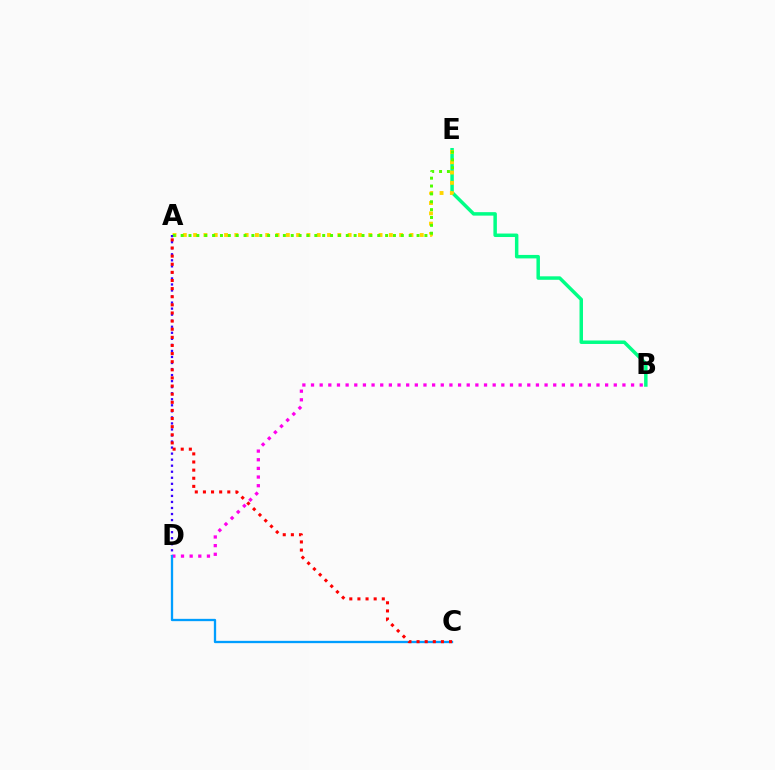{('B', 'D'): [{'color': '#ff00ed', 'line_style': 'dotted', 'thickness': 2.35}], ('B', 'E'): [{'color': '#00ff86', 'line_style': 'solid', 'thickness': 2.5}], ('A', 'E'): [{'color': '#ffd500', 'line_style': 'dotted', 'thickness': 2.8}, {'color': '#4fff00', 'line_style': 'dotted', 'thickness': 2.14}], ('A', 'D'): [{'color': '#3700ff', 'line_style': 'dotted', 'thickness': 1.64}], ('C', 'D'): [{'color': '#009eff', 'line_style': 'solid', 'thickness': 1.66}], ('A', 'C'): [{'color': '#ff0000', 'line_style': 'dotted', 'thickness': 2.21}]}